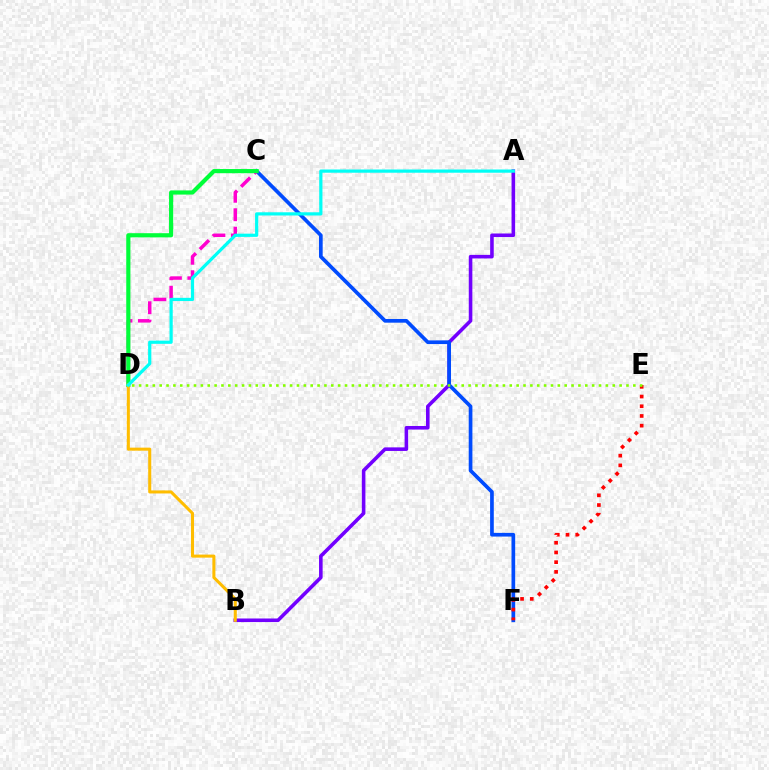{('A', 'B'): [{'color': '#7200ff', 'line_style': 'solid', 'thickness': 2.58}], ('C', 'F'): [{'color': '#004bff', 'line_style': 'solid', 'thickness': 2.65}], ('C', 'D'): [{'color': '#ff00cf', 'line_style': 'dashed', 'thickness': 2.51}, {'color': '#00ff39', 'line_style': 'solid', 'thickness': 3.0}], ('E', 'F'): [{'color': '#ff0000', 'line_style': 'dotted', 'thickness': 2.64}], ('B', 'D'): [{'color': '#ffbd00', 'line_style': 'solid', 'thickness': 2.19}], ('A', 'D'): [{'color': '#00fff6', 'line_style': 'solid', 'thickness': 2.31}], ('D', 'E'): [{'color': '#84ff00', 'line_style': 'dotted', 'thickness': 1.87}]}